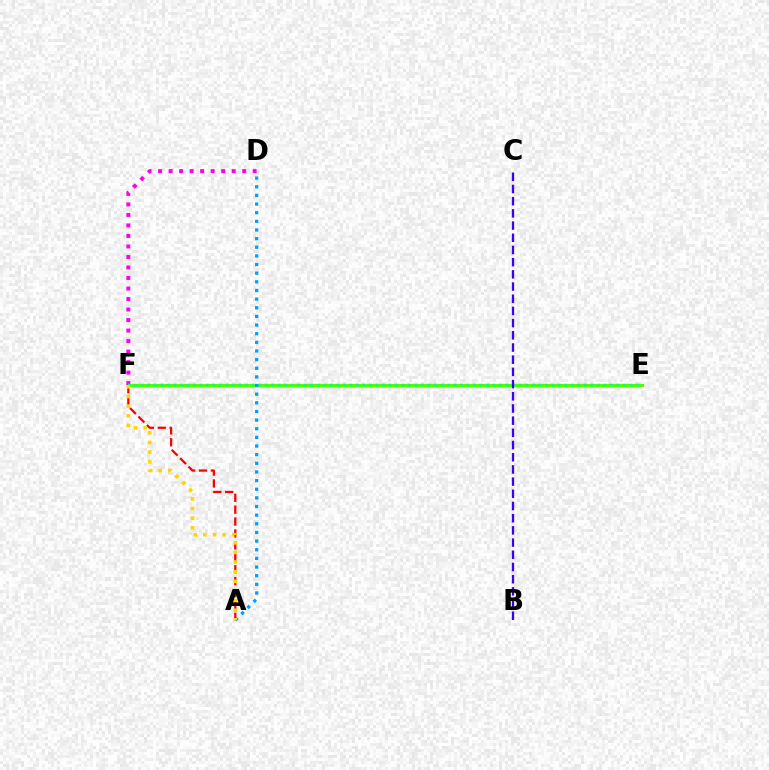{('E', 'F'): [{'color': '#4fff00', 'line_style': 'solid', 'thickness': 2.32}, {'color': '#00ff86', 'line_style': 'dotted', 'thickness': 1.77}], ('D', 'F'): [{'color': '#ff00ed', 'line_style': 'dotted', 'thickness': 2.86}], ('A', 'F'): [{'color': '#ff0000', 'line_style': 'dashed', 'thickness': 1.62}, {'color': '#ffd500', 'line_style': 'dotted', 'thickness': 2.62}], ('A', 'D'): [{'color': '#009eff', 'line_style': 'dotted', 'thickness': 2.35}], ('B', 'C'): [{'color': '#3700ff', 'line_style': 'dashed', 'thickness': 1.66}]}